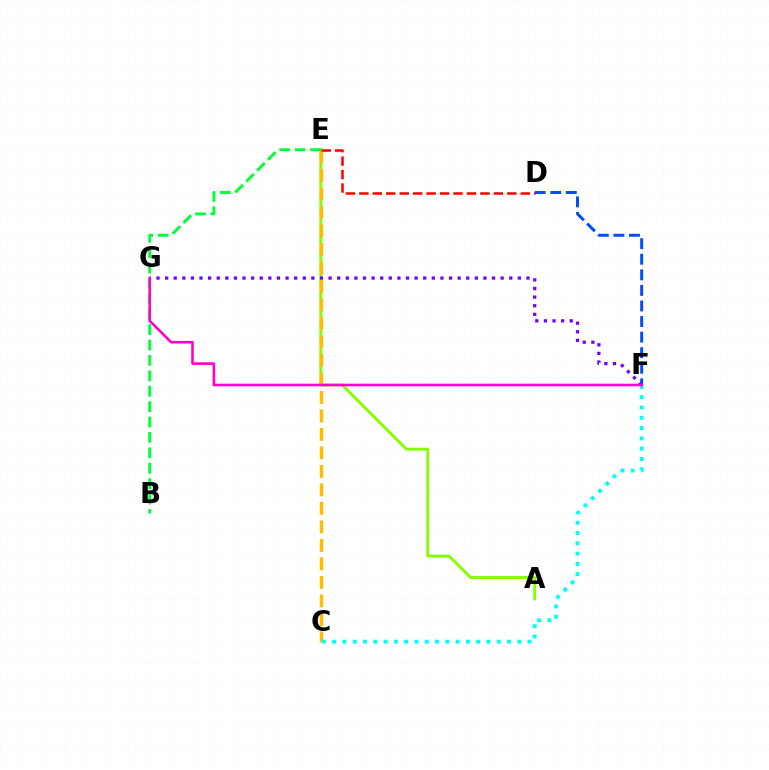{('A', 'E'): [{'color': '#84ff00', 'line_style': 'solid', 'thickness': 2.07}], ('C', 'E'): [{'color': '#ffbd00', 'line_style': 'dashed', 'thickness': 2.51}], ('F', 'G'): [{'color': '#7200ff', 'line_style': 'dotted', 'thickness': 2.34}, {'color': '#ff00cf', 'line_style': 'solid', 'thickness': 1.87}], ('D', 'F'): [{'color': '#004bff', 'line_style': 'dashed', 'thickness': 2.12}], ('C', 'F'): [{'color': '#00fff6', 'line_style': 'dotted', 'thickness': 2.8}], ('B', 'E'): [{'color': '#00ff39', 'line_style': 'dashed', 'thickness': 2.09}], ('D', 'E'): [{'color': '#ff0000', 'line_style': 'dashed', 'thickness': 1.83}]}